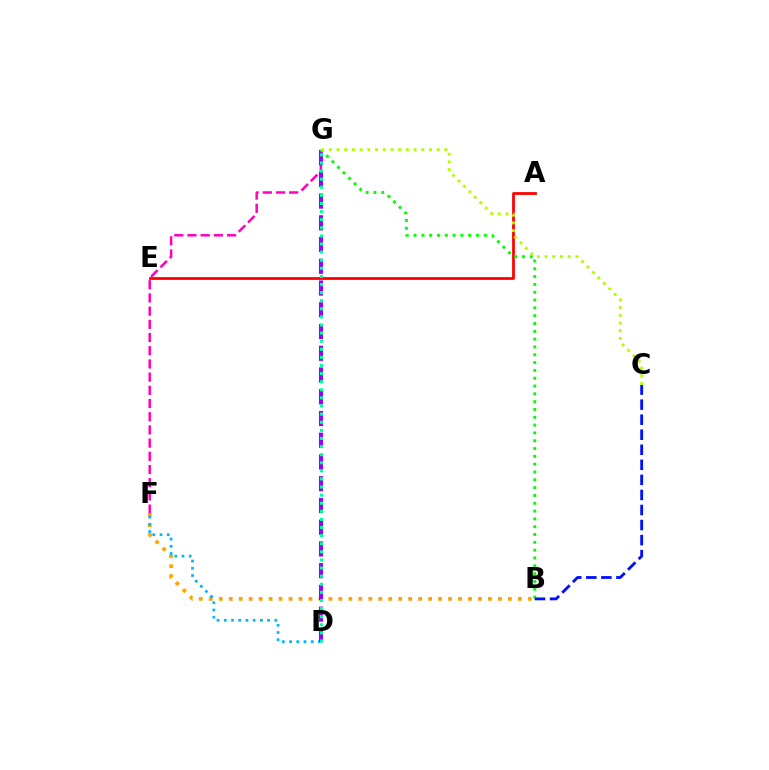{('B', 'F'): [{'color': '#ffa500', 'line_style': 'dotted', 'thickness': 2.71}], ('D', 'F'): [{'color': '#00b5ff', 'line_style': 'dotted', 'thickness': 1.96}], ('F', 'G'): [{'color': '#ff00bd', 'line_style': 'dashed', 'thickness': 1.79}], ('D', 'G'): [{'color': '#9b00ff', 'line_style': 'dashed', 'thickness': 2.95}, {'color': '#00ff9d', 'line_style': 'dotted', 'thickness': 2.2}], ('A', 'E'): [{'color': '#ff0000', 'line_style': 'solid', 'thickness': 1.99}], ('B', 'G'): [{'color': '#08ff00', 'line_style': 'dotted', 'thickness': 2.12}], ('C', 'G'): [{'color': '#b3ff00', 'line_style': 'dotted', 'thickness': 2.09}], ('B', 'C'): [{'color': '#0010ff', 'line_style': 'dashed', 'thickness': 2.04}]}